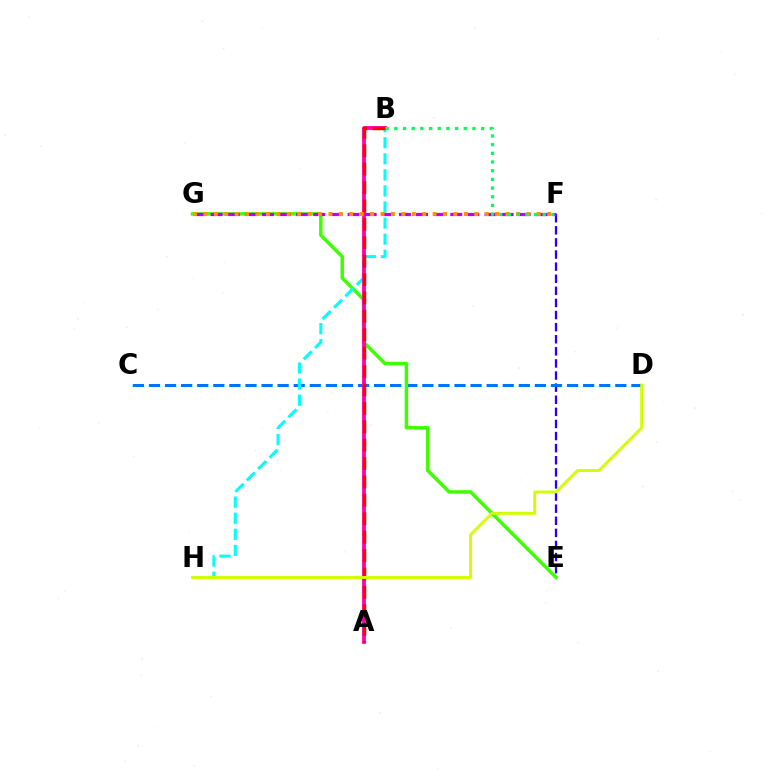{('E', 'F'): [{'color': '#2500ff', 'line_style': 'dashed', 'thickness': 1.64}], ('C', 'D'): [{'color': '#0074ff', 'line_style': 'dashed', 'thickness': 2.18}], ('E', 'G'): [{'color': '#3dff00', 'line_style': 'solid', 'thickness': 2.5}], ('B', 'H'): [{'color': '#00fff6', 'line_style': 'dashed', 'thickness': 2.18}], ('A', 'B'): [{'color': '#ff00ac', 'line_style': 'solid', 'thickness': 2.73}, {'color': '#ff0000', 'line_style': 'dashed', 'thickness': 2.5}], ('F', 'G'): [{'color': '#b900ff', 'line_style': 'dashed', 'thickness': 2.33}, {'color': '#ff9400', 'line_style': 'dotted', 'thickness': 2.83}], ('D', 'H'): [{'color': '#d1ff00', 'line_style': 'solid', 'thickness': 2.09}], ('B', 'F'): [{'color': '#00ff5c', 'line_style': 'dotted', 'thickness': 2.36}]}